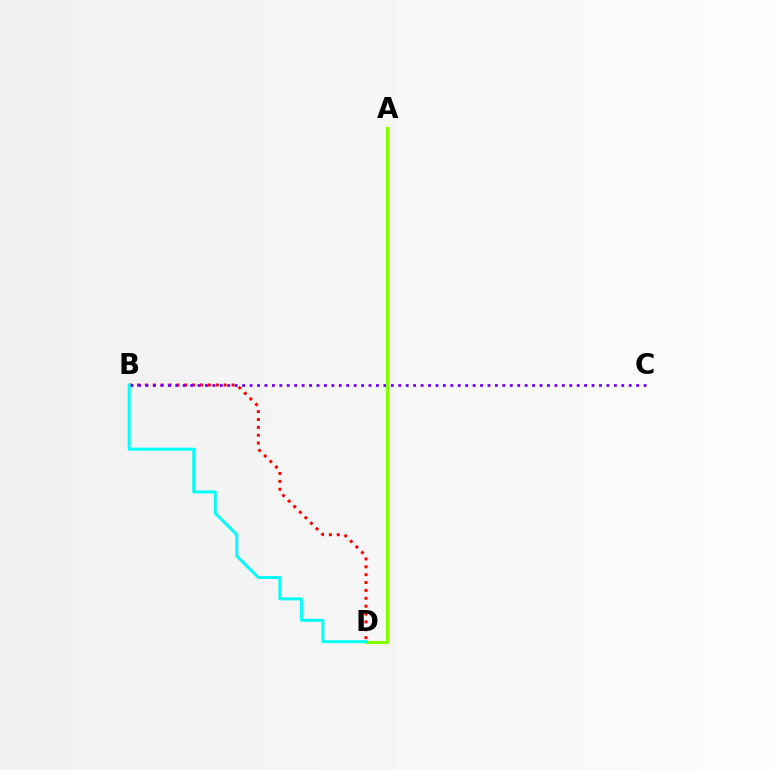{('B', 'D'): [{'color': '#ff0000', 'line_style': 'dotted', 'thickness': 2.14}, {'color': '#00fff6', 'line_style': 'solid', 'thickness': 2.14}], ('B', 'C'): [{'color': '#7200ff', 'line_style': 'dotted', 'thickness': 2.02}], ('A', 'D'): [{'color': '#84ff00', 'line_style': 'solid', 'thickness': 2.24}]}